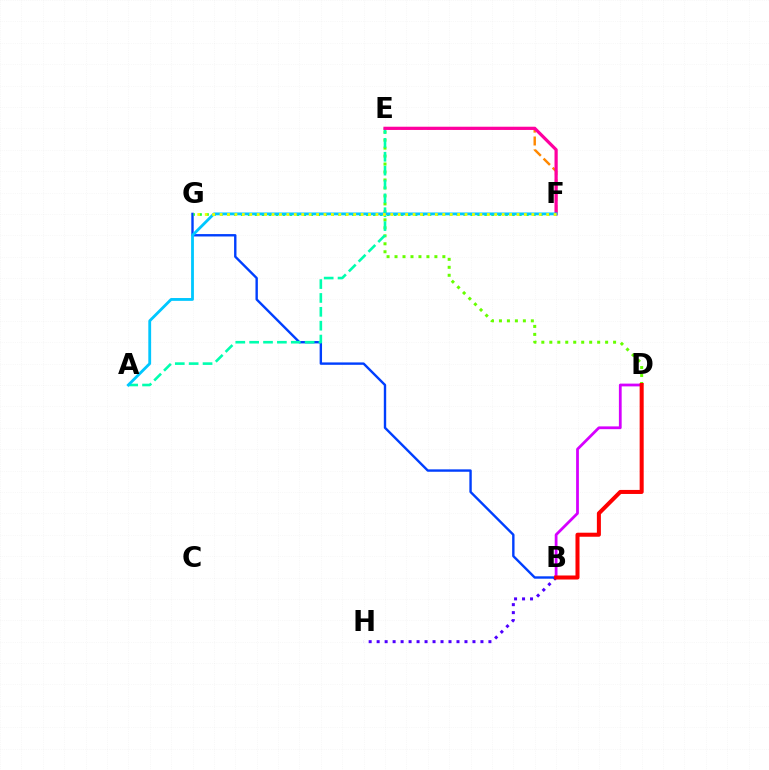{('B', 'D'): [{'color': '#d600ff', 'line_style': 'solid', 'thickness': 2.0}, {'color': '#ff0000', 'line_style': 'solid', 'thickness': 2.9}], ('E', 'F'): [{'color': '#ff8800', 'line_style': 'dashed', 'thickness': 1.75}, {'color': '#ff00a0', 'line_style': 'solid', 'thickness': 2.31}], ('D', 'E'): [{'color': '#66ff00', 'line_style': 'dotted', 'thickness': 2.17}], ('B', 'H'): [{'color': '#4f00ff', 'line_style': 'dotted', 'thickness': 2.17}], ('B', 'G'): [{'color': '#003fff', 'line_style': 'solid', 'thickness': 1.72}], ('F', 'G'): [{'color': '#00ff27', 'line_style': 'dotted', 'thickness': 1.89}, {'color': '#eeff00', 'line_style': 'dotted', 'thickness': 2.02}], ('A', 'E'): [{'color': '#00ffaf', 'line_style': 'dashed', 'thickness': 1.88}], ('A', 'F'): [{'color': '#00c7ff', 'line_style': 'solid', 'thickness': 2.03}]}